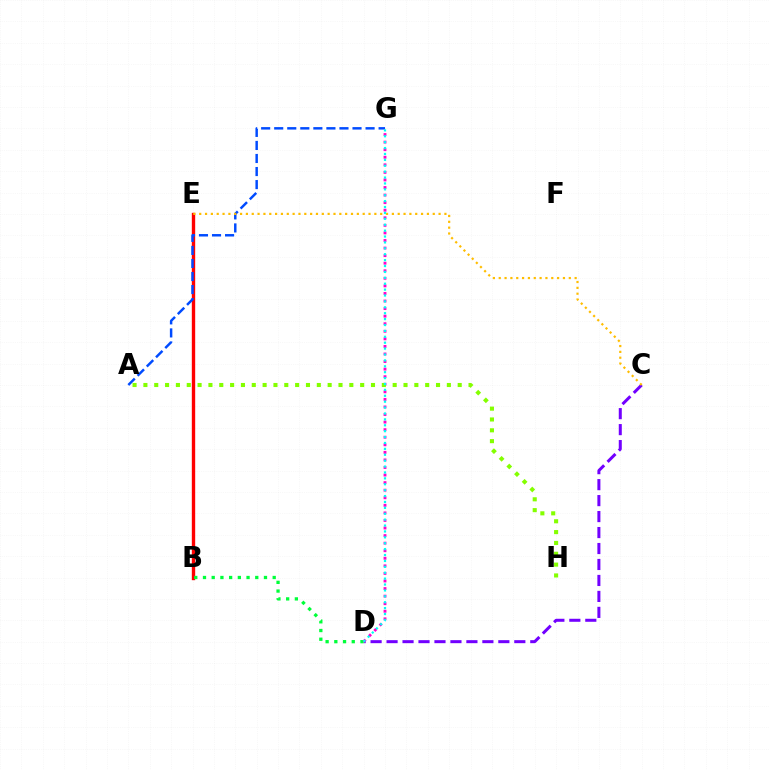{('B', 'E'): [{'color': '#ff0000', 'line_style': 'solid', 'thickness': 2.42}], ('C', 'D'): [{'color': '#7200ff', 'line_style': 'dashed', 'thickness': 2.17}], ('A', 'G'): [{'color': '#004bff', 'line_style': 'dashed', 'thickness': 1.77}], ('B', 'D'): [{'color': '#00ff39', 'line_style': 'dotted', 'thickness': 2.37}], ('D', 'G'): [{'color': '#ff00cf', 'line_style': 'dotted', 'thickness': 2.06}, {'color': '#00fff6', 'line_style': 'dotted', 'thickness': 1.6}], ('A', 'H'): [{'color': '#84ff00', 'line_style': 'dotted', 'thickness': 2.94}], ('C', 'E'): [{'color': '#ffbd00', 'line_style': 'dotted', 'thickness': 1.59}]}